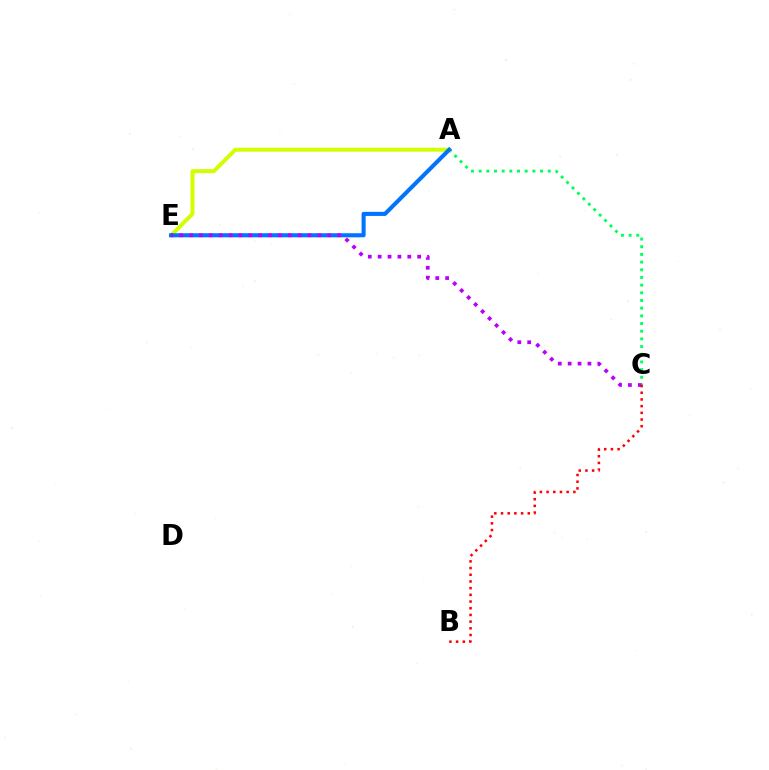{('A', 'C'): [{'color': '#00ff5c', 'line_style': 'dotted', 'thickness': 2.09}], ('A', 'E'): [{'color': '#d1ff00', 'line_style': 'solid', 'thickness': 2.85}, {'color': '#0074ff', 'line_style': 'solid', 'thickness': 2.94}], ('C', 'E'): [{'color': '#b900ff', 'line_style': 'dotted', 'thickness': 2.68}], ('B', 'C'): [{'color': '#ff0000', 'line_style': 'dotted', 'thickness': 1.82}]}